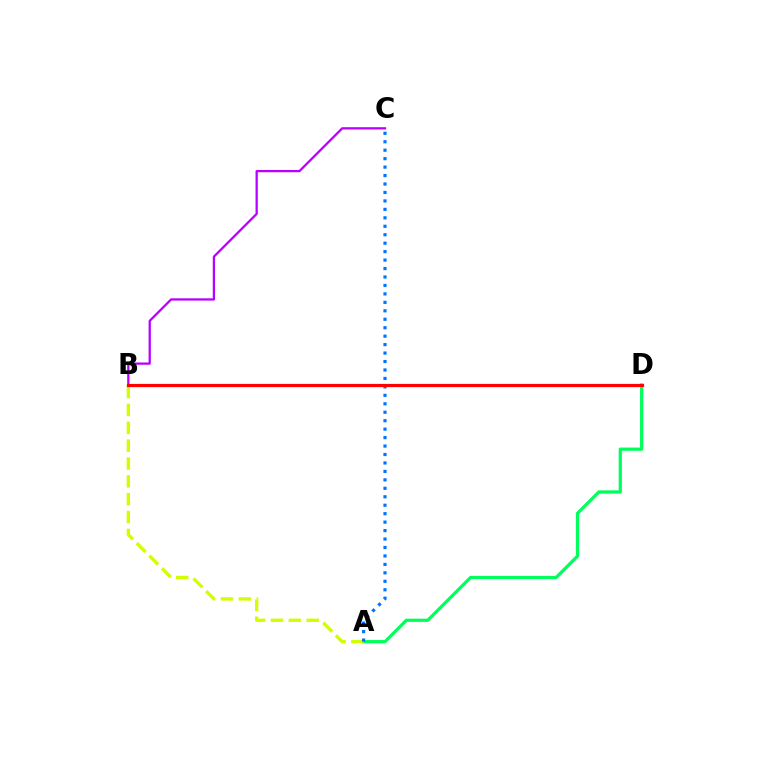{('A', 'D'): [{'color': '#00ff5c', 'line_style': 'solid', 'thickness': 2.33}], ('A', 'B'): [{'color': '#d1ff00', 'line_style': 'dashed', 'thickness': 2.43}], ('A', 'C'): [{'color': '#0074ff', 'line_style': 'dotted', 'thickness': 2.3}], ('B', 'C'): [{'color': '#b900ff', 'line_style': 'solid', 'thickness': 1.64}], ('B', 'D'): [{'color': '#ff0000', 'line_style': 'solid', 'thickness': 2.3}]}